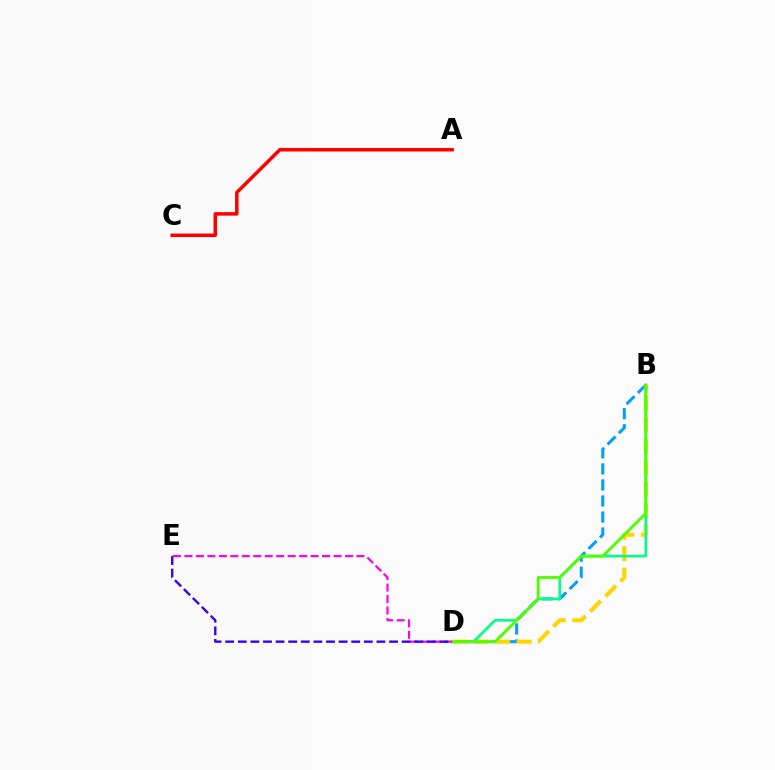{('B', 'D'): [{'color': '#009eff', 'line_style': 'dashed', 'thickness': 2.18}, {'color': '#ffd500', 'line_style': 'dashed', 'thickness': 2.92}, {'color': '#00ff86', 'line_style': 'solid', 'thickness': 1.87}, {'color': '#4fff00', 'line_style': 'solid', 'thickness': 2.07}], ('A', 'C'): [{'color': '#ff0000', 'line_style': 'solid', 'thickness': 2.53}], ('D', 'E'): [{'color': '#ff00ed', 'line_style': 'dashed', 'thickness': 1.56}, {'color': '#3700ff', 'line_style': 'dashed', 'thickness': 1.71}]}